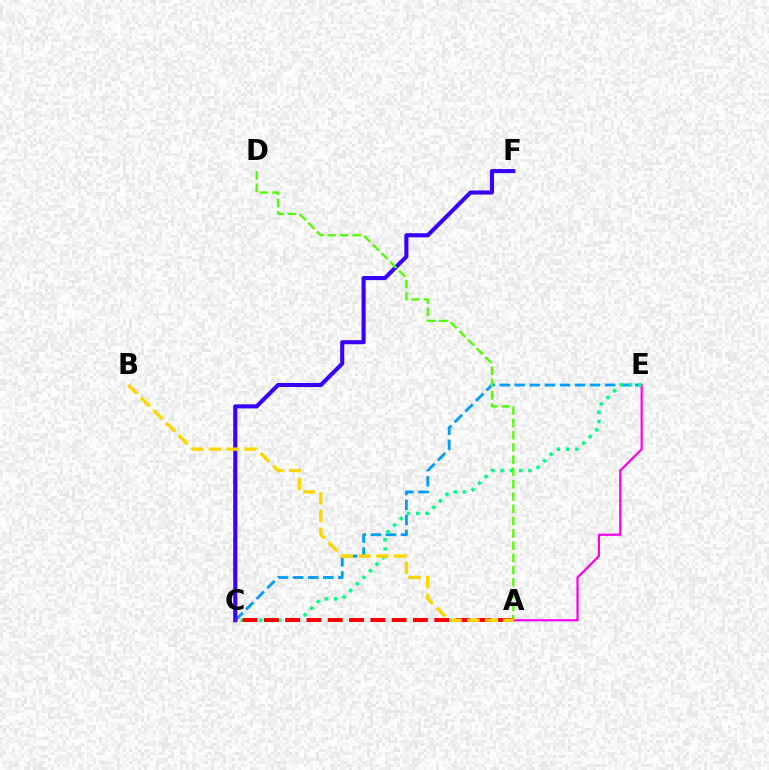{('A', 'E'): [{'color': '#ff00ed', 'line_style': 'solid', 'thickness': 1.6}], ('C', 'E'): [{'color': '#009eff', 'line_style': 'dashed', 'thickness': 2.05}, {'color': '#00ff86', 'line_style': 'dotted', 'thickness': 2.52}], ('C', 'F'): [{'color': '#3700ff', 'line_style': 'solid', 'thickness': 2.95}], ('A', 'D'): [{'color': '#4fff00', 'line_style': 'dashed', 'thickness': 1.67}], ('A', 'C'): [{'color': '#ff0000', 'line_style': 'dashed', 'thickness': 2.89}], ('A', 'B'): [{'color': '#ffd500', 'line_style': 'dashed', 'thickness': 2.42}]}